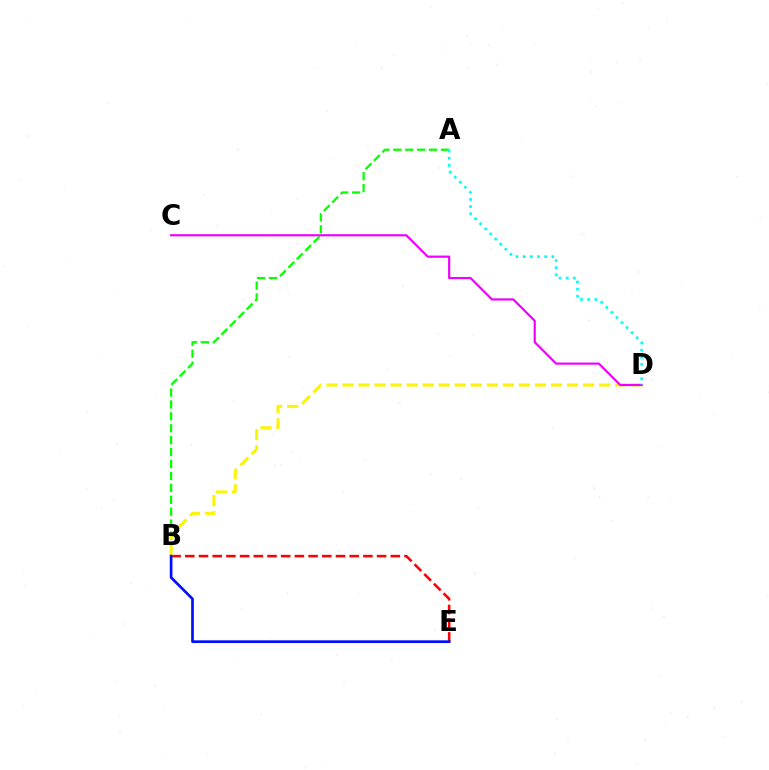{('A', 'B'): [{'color': '#08ff00', 'line_style': 'dashed', 'thickness': 1.62}], ('B', 'E'): [{'color': '#ff0000', 'line_style': 'dashed', 'thickness': 1.86}, {'color': '#0010ff', 'line_style': 'solid', 'thickness': 1.94}], ('B', 'D'): [{'color': '#fcf500', 'line_style': 'dashed', 'thickness': 2.18}], ('C', 'D'): [{'color': '#ee00ff', 'line_style': 'solid', 'thickness': 1.57}], ('A', 'D'): [{'color': '#00fff6', 'line_style': 'dotted', 'thickness': 1.94}]}